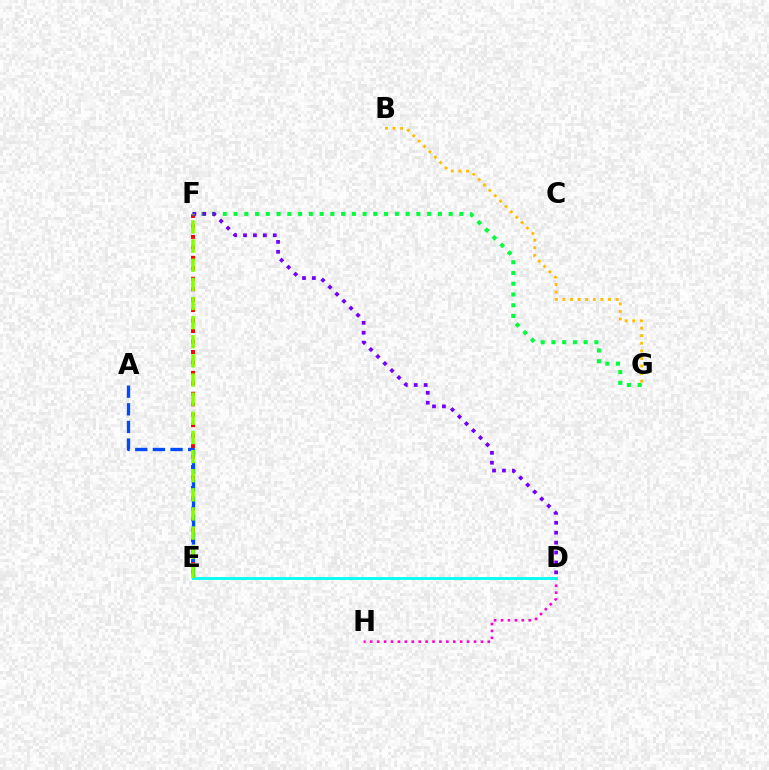{('E', 'F'): [{'color': '#ff0000', 'line_style': 'dotted', 'thickness': 2.84}, {'color': '#84ff00', 'line_style': 'dashed', 'thickness': 2.6}], ('F', 'G'): [{'color': '#00ff39', 'line_style': 'dotted', 'thickness': 2.92}], ('D', 'H'): [{'color': '#ff00cf', 'line_style': 'dotted', 'thickness': 1.88}], ('B', 'G'): [{'color': '#ffbd00', 'line_style': 'dotted', 'thickness': 2.06}], ('A', 'E'): [{'color': '#004bff', 'line_style': 'dashed', 'thickness': 2.4}], ('D', 'F'): [{'color': '#7200ff', 'line_style': 'dotted', 'thickness': 2.69}], ('D', 'E'): [{'color': '#00fff6', 'line_style': 'solid', 'thickness': 2.02}]}